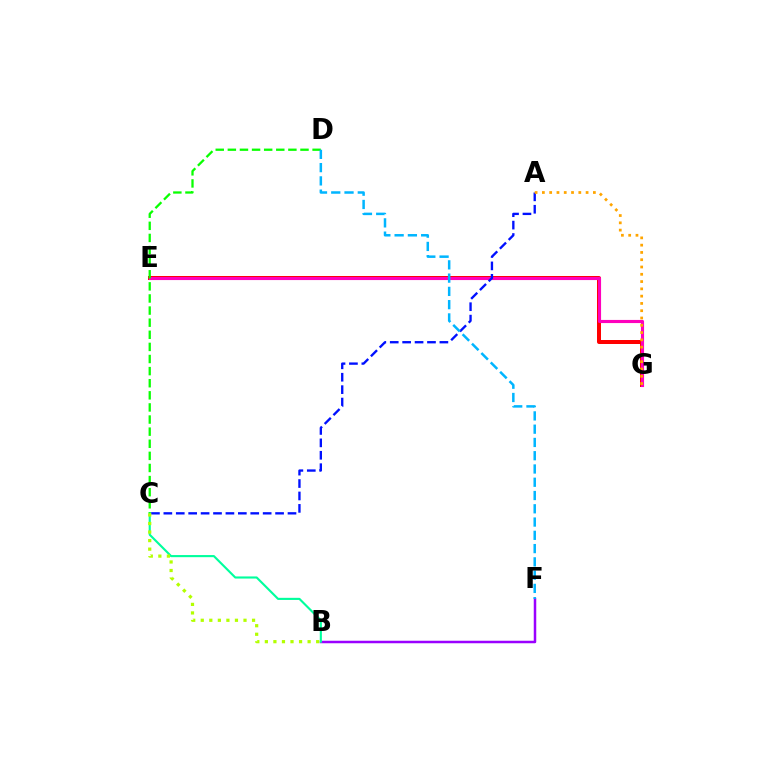{('E', 'G'): [{'color': '#ff0000', 'line_style': 'solid', 'thickness': 2.87}, {'color': '#ff00bd', 'line_style': 'solid', 'thickness': 2.25}], ('B', 'F'): [{'color': '#9b00ff', 'line_style': 'solid', 'thickness': 1.8}], ('A', 'C'): [{'color': '#0010ff', 'line_style': 'dashed', 'thickness': 1.69}], ('B', 'C'): [{'color': '#00ff9d', 'line_style': 'solid', 'thickness': 1.53}, {'color': '#b3ff00', 'line_style': 'dotted', 'thickness': 2.32}], ('C', 'D'): [{'color': '#08ff00', 'line_style': 'dashed', 'thickness': 1.64}], ('D', 'F'): [{'color': '#00b5ff', 'line_style': 'dashed', 'thickness': 1.8}], ('A', 'G'): [{'color': '#ffa500', 'line_style': 'dotted', 'thickness': 1.98}]}